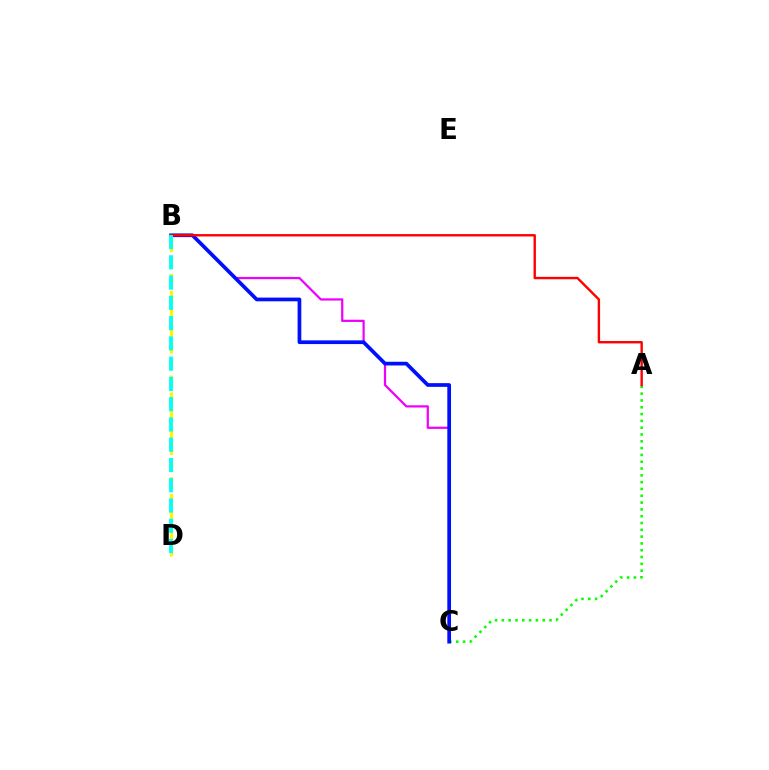{('B', 'C'): [{'color': '#ee00ff', 'line_style': 'solid', 'thickness': 1.61}, {'color': '#0010ff', 'line_style': 'solid', 'thickness': 2.67}], ('A', 'C'): [{'color': '#08ff00', 'line_style': 'dotted', 'thickness': 1.85}], ('B', 'D'): [{'color': '#fcf500', 'line_style': 'dashed', 'thickness': 2.3}, {'color': '#00fff6', 'line_style': 'dashed', 'thickness': 2.75}], ('A', 'B'): [{'color': '#ff0000', 'line_style': 'solid', 'thickness': 1.72}]}